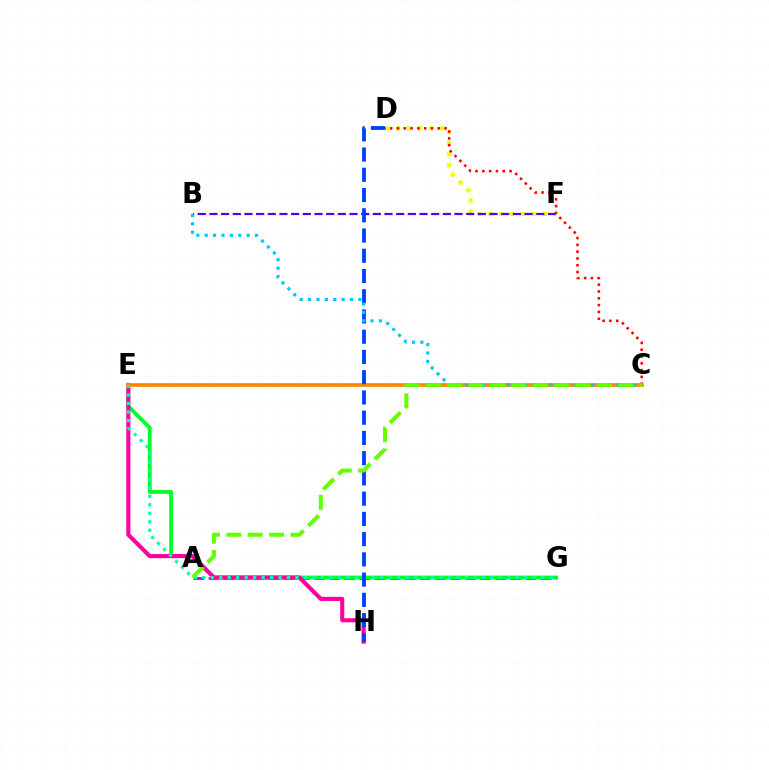{('D', 'F'): [{'color': '#eeff00', 'line_style': 'dotted', 'thickness': 2.99}], ('B', 'F'): [{'color': '#4f00ff', 'line_style': 'dashed', 'thickness': 1.59}], ('C', 'D'): [{'color': '#ff0000', 'line_style': 'dotted', 'thickness': 1.85}], ('A', 'G'): [{'color': '#d600ff', 'line_style': 'dashed', 'thickness': 2.05}], ('E', 'G'): [{'color': '#00ff27', 'line_style': 'solid', 'thickness': 2.75}, {'color': '#00ffaf', 'line_style': 'dotted', 'thickness': 2.3}], ('E', 'H'): [{'color': '#ff00a0', 'line_style': 'solid', 'thickness': 2.96}], ('C', 'E'): [{'color': '#ff8800', 'line_style': 'solid', 'thickness': 2.64}], ('D', 'H'): [{'color': '#003fff', 'line_style': 'dashed', 'thickness': 2.75}], ('B', 'C'): [{'color': '#00c7ff', 'line_style': 'dotted', 'thickness': 2.28}], ('A', 'C'): [{'color': '#66ff00', 'line_style': 'dashed', 'thickness': 2.9}]}